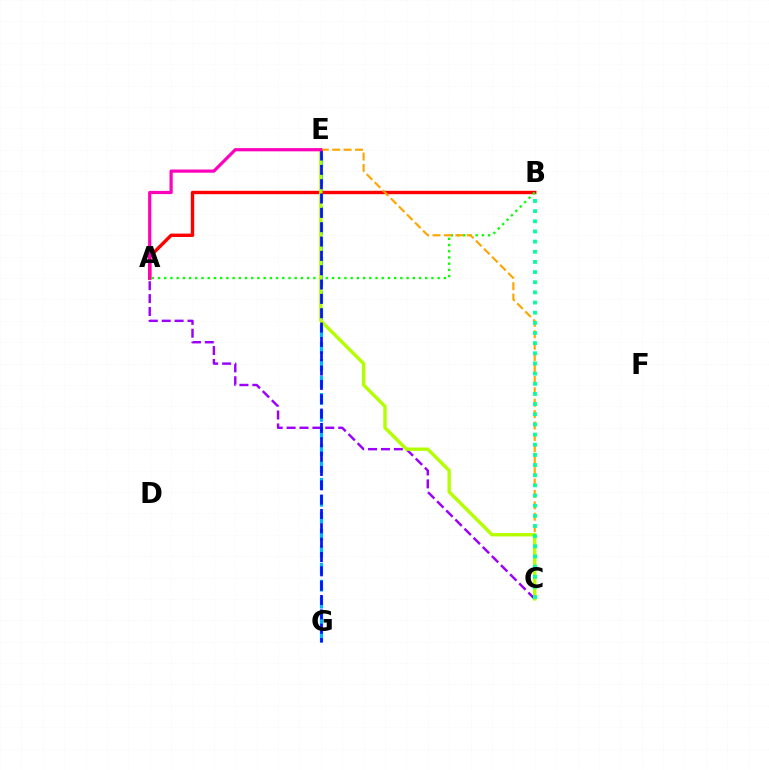{('E', 'G'): [{'color': '#00b5ff', 'line_style': 'dashed', 'thickness': 2.31}, {'color': '#0010ff', 'line_style': 'dashed', 'thickness': 1.95}], ('A', 'B'): [{'color': '#ff0000', 'line_style': 'solid', 'thickness': 2.44}, {'color': '#08ff00', 'line_style': 'dotted', 'thickness': 1.69}], ('C', 'E'): [{'color': '#ffa500', 'line_style': 'dashed', 'thickness': 1.55}, {'color': '#b3ff00', 'line_style': 'solid', 'thickness': 2.44}], ('A', 'C'): [{'color': '#9b00ff', 'line_style': 'dashed', 'thickness': 1.75}], ('B', 'C'): [{'color': '#00ff9d', 'line_style': 'dotted', 'thickness': 2.76}], ('A', 'E'): [{'color': '#ff00bd', 'line_style': 'solid', 'thickness': 2.31}]}